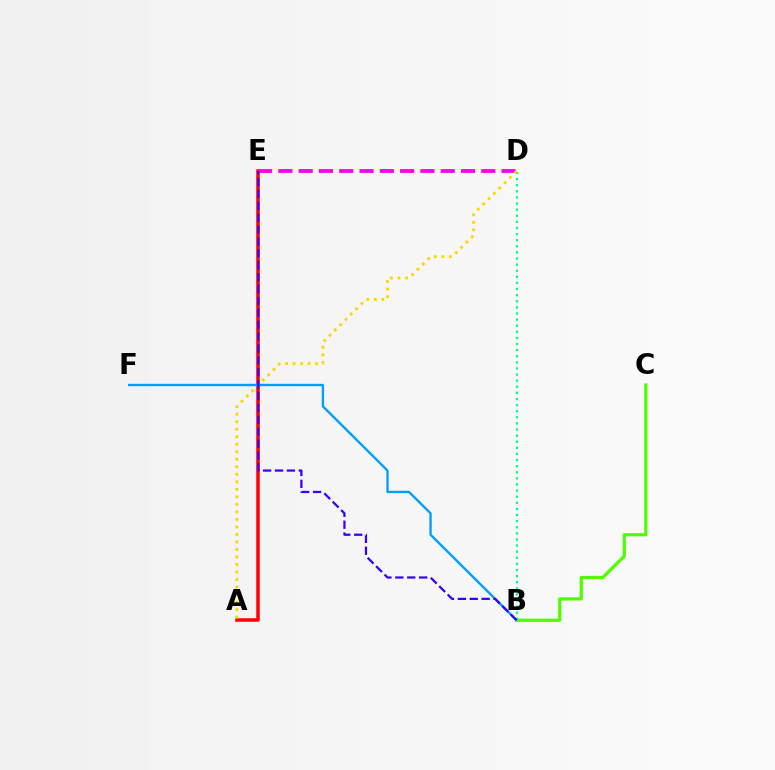{('B', 'D'): [{'color': '#00ff86', 'line_style': 'dotted', 'thickness': 1.66}], ('A', 'E'): [{'color': '#ff0000', 'line_style': 'solid', 'thickness': 2.53}], ('D', 'E'): [{'color': '#ff00ed', 'line_style': 'dashed', 'thickness': 2.76}], ('A', 'D'): [{'color': '#ffd500', 'line_style': 'dotted', 'thickness': 2.04}], ('B', 'F'): [{'color': '#009eff', 'line_style': 'solid', 'thickness': 1.69}], ('B', 'C'): [{'color': '#4fff00', 'line_style': 'solid', 'thickness': 2.34}], ('B', 'E'): [{'color': '#3700ff', 'line_style': 'dashed', 'thickness': 1.62}]}